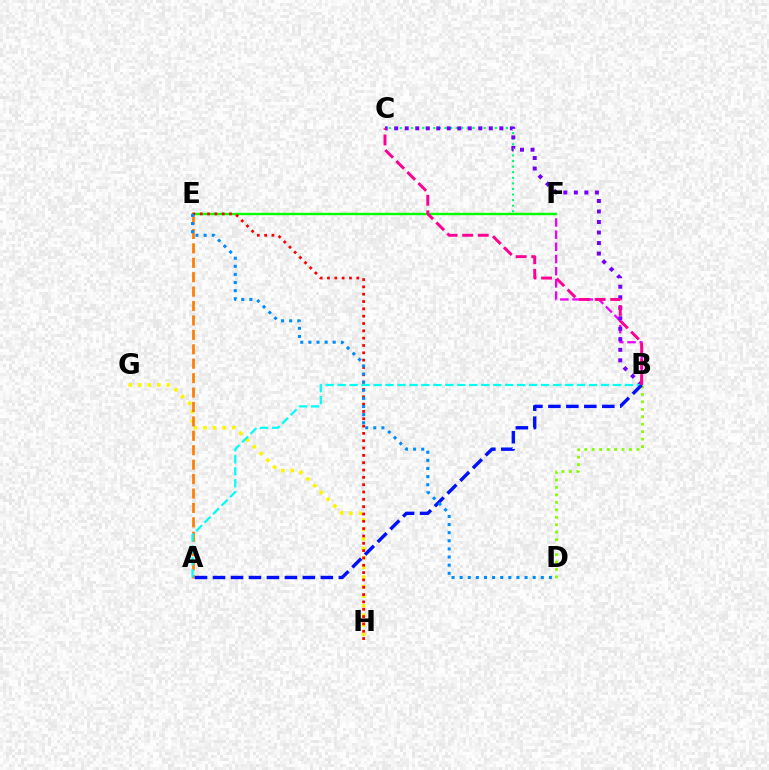{('B', 'D'): [{'color': '#84ff00', 'line_style': 'dotted', 'thickness': 2.03}], ('B', 'F'): [{'color': '#ee00ff', 'line_style': 'dashed', 'thickness': 1.65}], ('C', 'F'): [{'color': '#00ff74', 'line_style': 'dotted', 'thickness': 1.52}], ('B', 'C'): [{'color': '#7200ff', 'line_style': 'dotted', 'thickness': 2.86}, {'color': '#ff0094', 'line_style': 'dashed', 'thickness': 2.12}], ('G', 'H'): [{'color': '#fcf500', 'line_style': 'dotted', 'thickness': 2.59}], ('A', 'E'): [{'color': '#ff7c00', 'line_style': 'dashed', 'thickness': 1.96}], ('A', 'B'): [{'color': '#00fff6', 'line_style': 'dashed', 'thickness': 1.63}, {'color': '#0010ff', 'line_style': 'dashed', 'thickness': 2.44}], ('E', 'F'): [{'color': '#08ff00', 'line_style': 'solid', 'thickness': 1.73}], ('E', 'H'): [{'color': '#ff0000', 'line_style': 'dotted', 'thickness': 1.99}], ('D', 'E'): [{'color': '#008cff', 'line_style': 'dotted', 'thickness': 2.2}]}